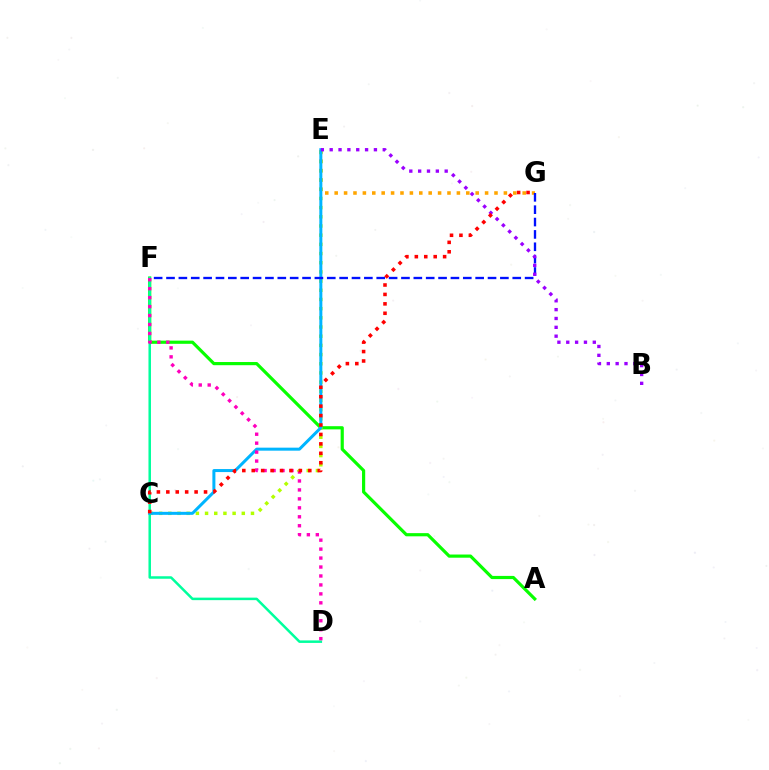{('A', 'F'): [{'color': '#08ff00', 'line_style': 'solid', 'thickness': 2.29}], ('E', 'G'): [{'color': '#ffa500', 'line_style': 'dotted', 'thickness': 2.55}], ('C', 'E'): [{'color': '#b3ff00', 'line_style': 'dotted', 'thickness': 2.5}, {'color': '#00b5ff', 'line_style': 'solid', 'thickness': 2.17}], ('D', 'F'): [{'color': '#00ff9d', 'line_style': 'solid', 'thickness': 1.81}, {'color': '#ff00bd', 'line_style': 'dotted', 'thickness': 2.43}], ('F', 'G'): [{'color': '#0010ff', 'line_style': 'dashed', 'thickness': 1.68}], ('B', 'E'): [{'color': '#9b00ff', 'line_style': 'dotted', 'thickness': 2.4}], ('C', 'G'): [{'color': '#ff0000', 'line_style': 'dotted', 'thickness': 2.56}]}